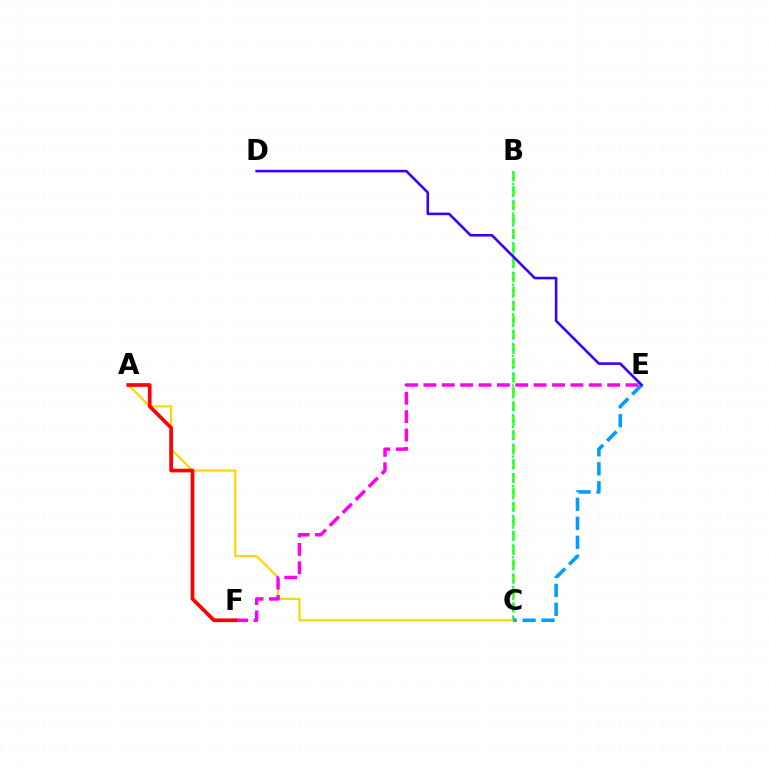{('A', 'C'): [{'color': '#ffd500', 'line_style': 'solid', 'thickness': 1.55}], ('B', 'C'): [{'color': '#4fff00', 'line_style': 'dashed', 'thickness': 1.95}, {'color': '#00ff86', 'line_style': 'dotted', 'thickness': 1.61}], ('E', 'F'): [{'color': '#ff00ed', 'line_style': 'dashed', 'thickness': 2.5}], ('C', 'E'): [{'color': '#009eff', 'line_style': 'dashed', 'thickness': 2.58}], ('A', 'F'): [{'color': '#ff0000', 'line_style': 'solid', 'thickness': 2.67}], ('D', 'E'): [{'color': '#3700ff', 'line_style': 'solid', 'thickness': 1.86}]}